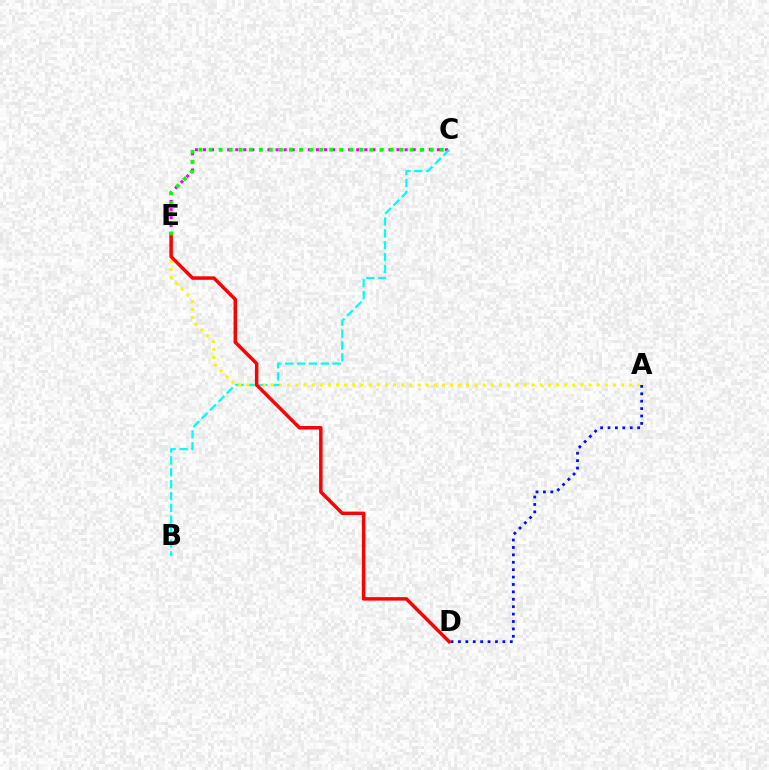{('C', 'E'): [{'color': '#ee00ff', 'line_style': 'dotted', 'thickness': 2.19}, {'color': '#08ff00', 'line_style': 'dotted', 'thickness': 2.73}], ('B', 'C'): [{'color': '#00fff6', 'line_style': 'dashed', 'thickness': 1.61}], ('A', 'E'): [{'color': '#fcf500', 'line_style': 'dotted', 'thickness': 2.21}], ('A', 'D'): [{'color': '#0010ff', 'line_style': 'dotted', 'thickness': 2.01}], ('D', 'E'): [{'color': '#ff0000', 'line_style': 'solid', 'thickness': 2.5}]}